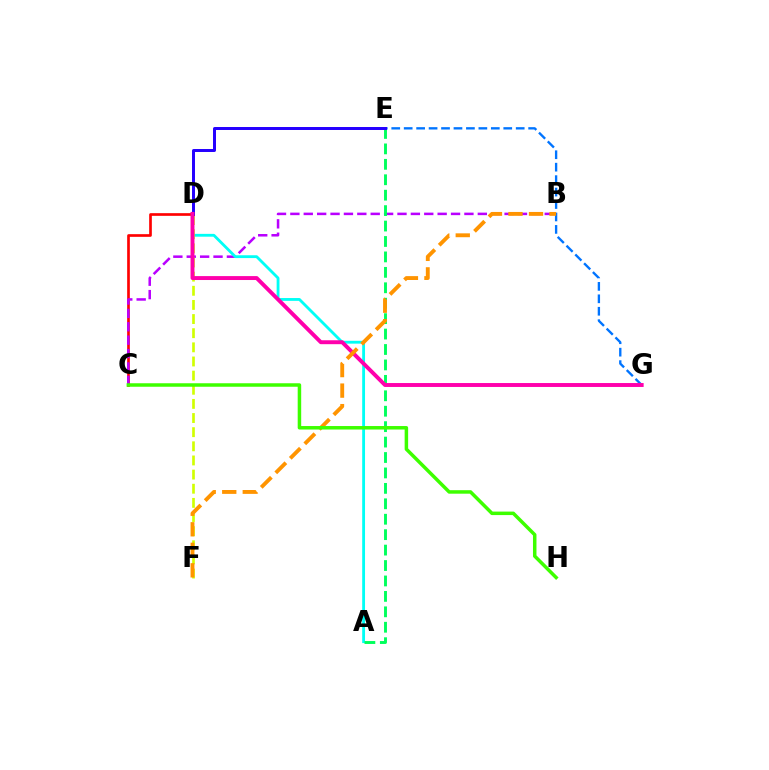{('C', 'D'): [{'color': '#ff0000', 'line_style': 'solid', 'thickness': 1.92}], ('B', 'C'): [{'color': '#b900ff', 'line_style': 'dashed', 'thickness': 1.82}], ('A', 'D'): [{'color': '#00fff6', 'line_style': 'solid', 'thickness': 2.04}], ('A', 'E'): [{'color': '#00ff5c', 'line_style': 'dashed', 'thickness': 2.1}], ('E', 'G'): [{'color': '#0074ff', 'line_style': 'dashed', 'thickness': 1.69}], ('D', 'F'): [{'color': '#d1ff00', 'line_style': 'dashed', 'thickness': 1.92}], ('D', 'E'): [{'color': '#2500ff', 'line_style': 'solid', 'thickness': 2.14}], ('D', 'G'): [{'color': '#ff00ac', 'line_style': 'solid', 'thickness': 2.83}], ('B', 'F'): [{'color': '#ff9400', 'line_style': 'dashed', 'thickness': 2.79}], ('C', 'H'): [{'color': '#3dff00', 'line_style': 'solid', 'thickness': 2.52}]}